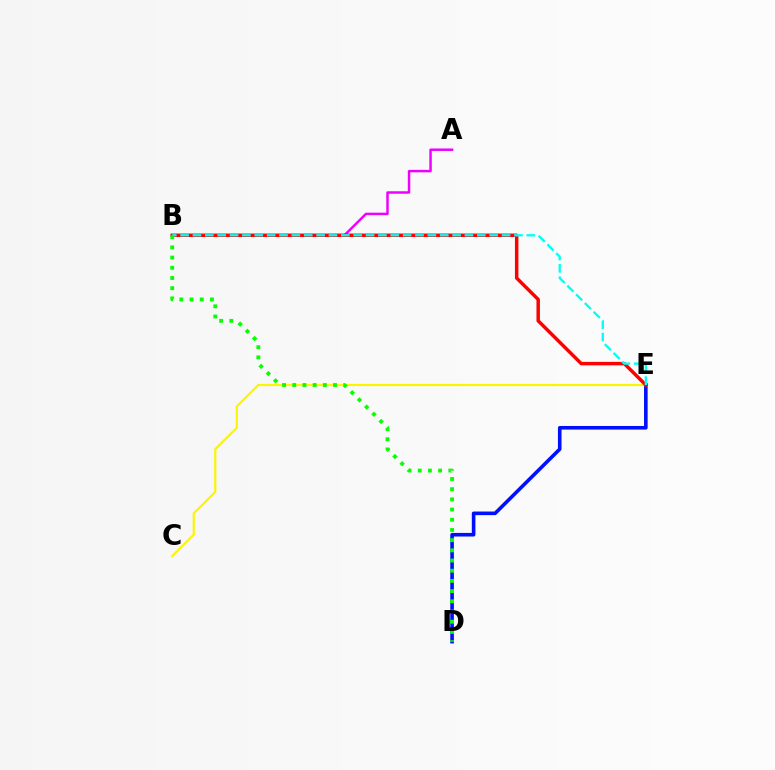{('A', 'B'): [{'color': '#ee00ff', 'line_style': 'solid', 'thickness': 1.78}], ('D', 'E'): [{'color': '#0010ff', 'line_style': 'solid', 'thickness': 2.59}], ('C', 'E'): [{'color': '#fcf500', 'line_style': 'solid', 'thickness': 1.57}], ('B', 'E'): [{'color': '#ff0000', 'line_style': 'solid', 'thickness': 2.49}, {'color': '#00fff6', 'line_style': 'dashed', 'thickness': 1.68}], ('B', 'D'): [{'color': '#08ff00', 'line_style': 'dotted', 'thickness': 2.77}]}